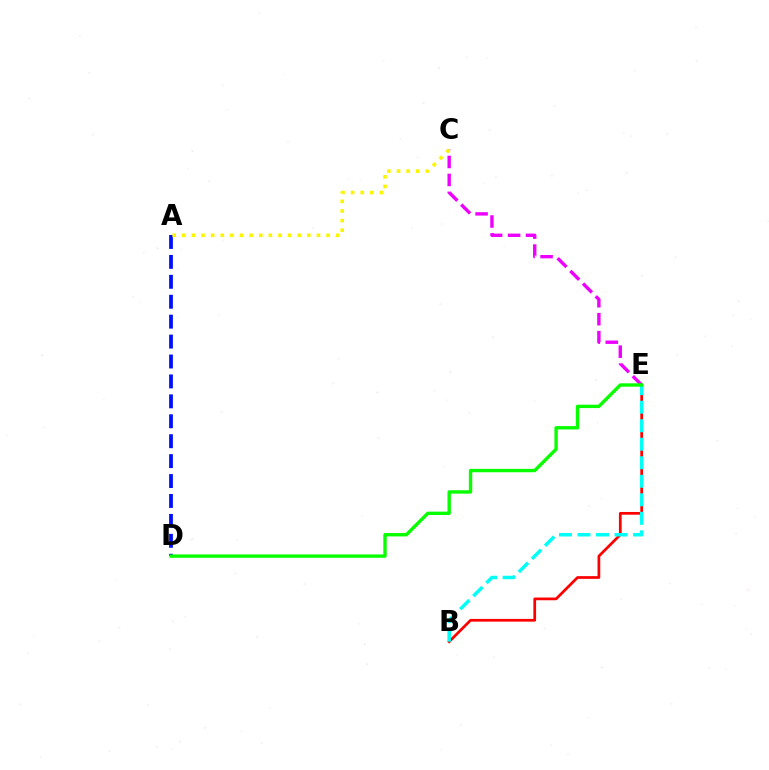{('B', 'E'): [{'color': '#ff0000', 'line_style': 'solid', 'thickness': 1.96}, {'color': '#00fff6', 'line_style': 'dashed', 'thickness': 2.52}], ('C', 'E'): [{'color': '#ee00ff', 'line_style': 'dashed', 'thickness': 2.44}], ('A', 'D'): [{'color': '#0010ff', 'line_style': 'dashed', 'thickness': 2.71}], ('A', 'C'): [{'color': '#fcf500', 'line_style': 'dotted', 'thickness': 2.61}], ('D', 'E'): [{'color': '#08ff00', 'line_style': 'solid', 'thickness': 2.43}]}